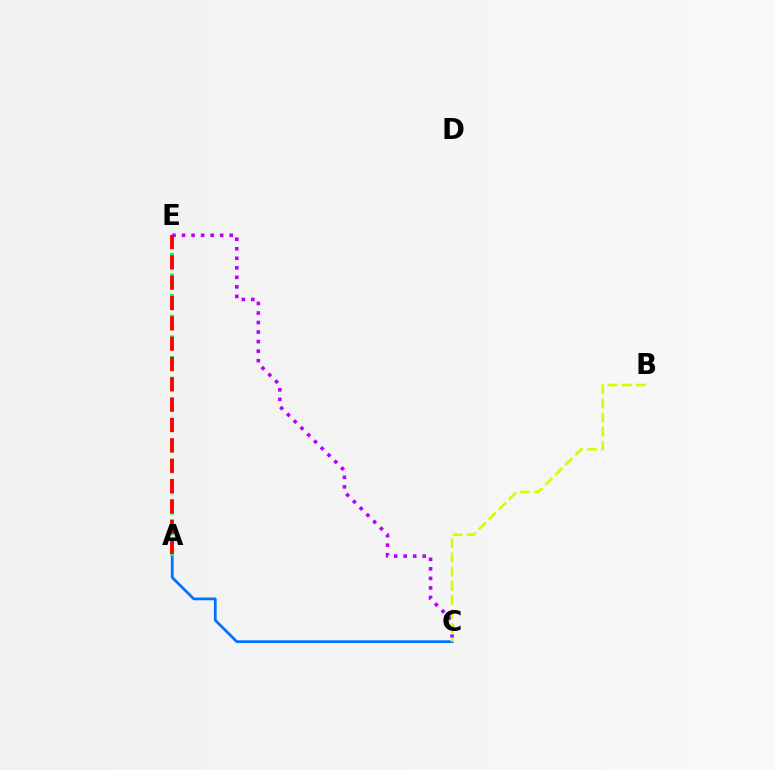{('A', 'C'): [{'color': '#0074ff', 'line_style': 'solid', 'thickness': 1.98}], ('C', 'E'): [{'color': '#b900ff', 'line_style': 'dotted', 'thickness': 2.59}], ('B', 'C'): [{'color': '#d1ff00', 'line_style': 'dashed', 'thickness': 1.92}], ('A', 'E'): [{'color': '#00ff5c', 'line_style': 'dotted', 'thickness': 2.8}, {'color': '#ff0000', 'line_style': 'dashed', 'thickness': 2.76}]}